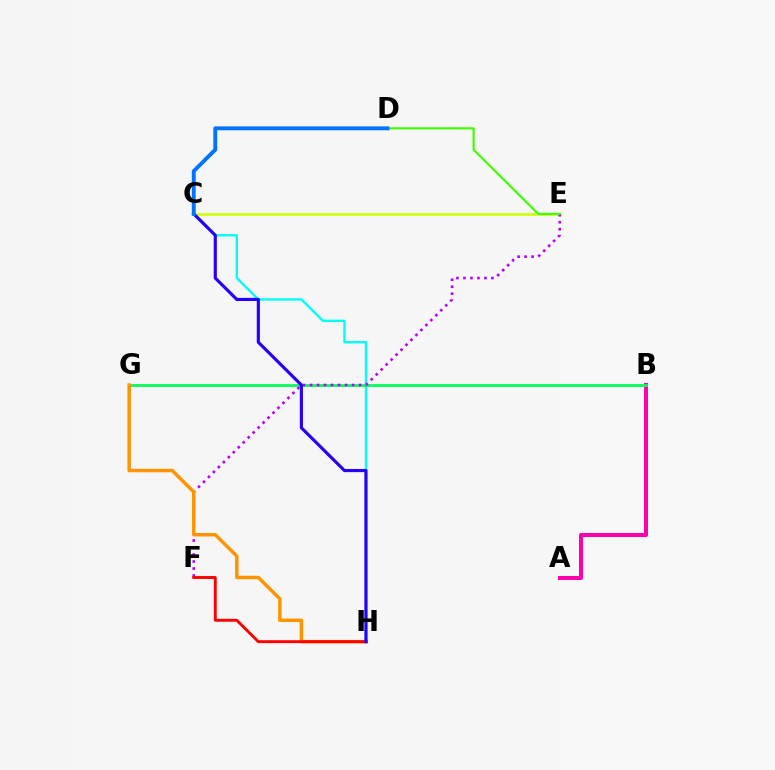{('A', 'B'): [{'color': '#ff00ac', 'line_style': 'solid', 'thickness': 2.88}], ('C', 'E'): [{'color': '#d1ff00', 'line_style': 'solid', 'thickness': 1.84}], ('C', 'H'): [{'color': '#00fff6', 'line_style': 'solid', 'thickness': 1.72}, {'color': '#2500ff', 'line_style': 'solid', 'thickness': 2.27}], ('B', 'G'): [{'color': '#00ff5c', 'line_style': 'solid', 'thickness': 1.99}], ('E', 'F'): [{'color': '#b900ff', 'line_style': 'dotted', 'thickness': 1.9}], ('G', 'H'): [{'color': '#ff9400', 'line_style': 'solid', 'thickness': 2.5}], ('F', 'H'): [{'color': '#ff0000', 'line_style': 'solid', 'thickness': 2.09}], ('D', 'E'): [{'color': '#3dff00', 'line_style': 'solid', 'thickness': 1.54}], ('C', 'D'): [{'color': '#0074ff', 'line_style': 'solid', 'thickness': 2.81}]}